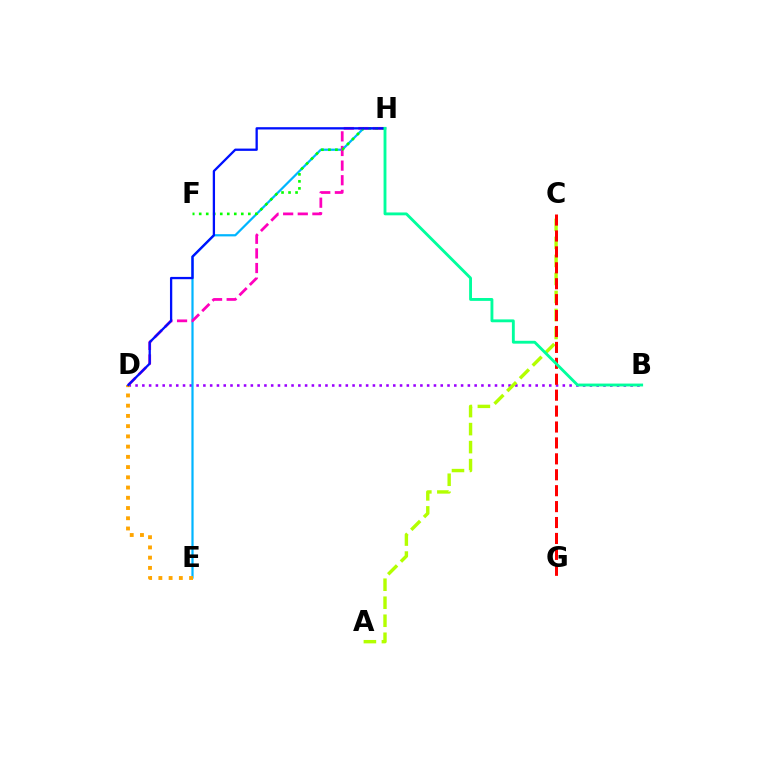{('B', 'D'): [{'color': '#9b00ff', 'line_style': 'dotted', 'thickness': 1.84}], ('E', 'H'): [{'color': '#00b5ff', 'line_style': 'solid', 'thickness': 1.6}], ('D', 'E'): [{'color': '#ffa500', 'line_style': 'dotted', 'thickness': 2.78}], ('D', 'H'): [{'color': '#ff00bd', 'line_style': 'dashed', 'thickness': 1.99}, {'color': '#0010ff', 'line_style': 'solid', 'thickness': 1.65}], ('A', 'C'): [{'color': '#b3ff00', 'line_style': 'dashed', 'thickness': 2.45}], ('F', 'H'): [{'color': '#08ff00', 'line_style': 'dotted', 'thickness': 1.91}], ('C', 'G'): [{'color': '#ff0000', 'line_style': 'dashed', 'thickness': 2.16}], ('B', 'H'): [{'color': '#00ff9d', 'line_style': 'solid', 'thickness': 2.06}]}